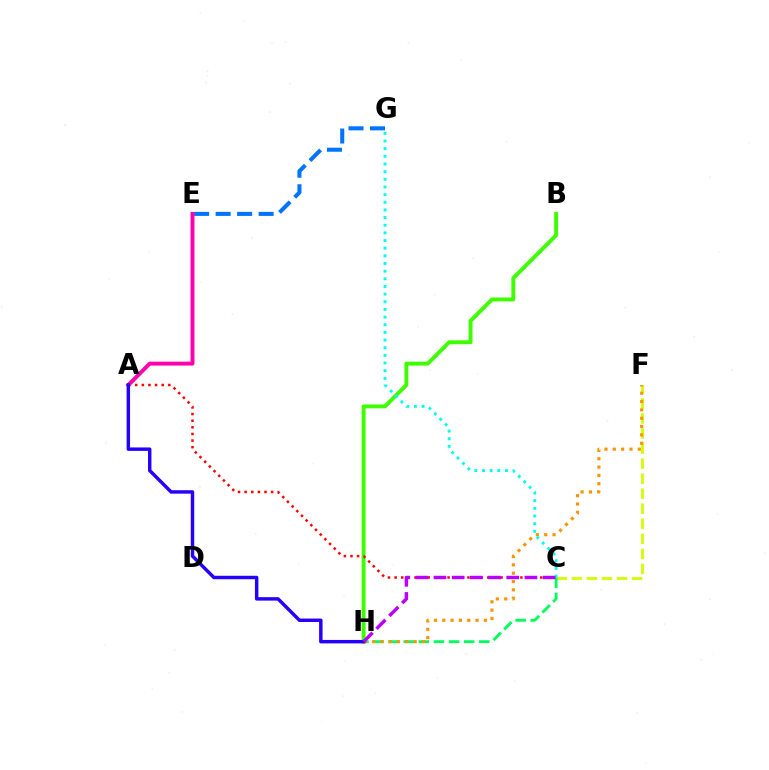{('B', 'H'): [{'color': '#3dff00', 'line_style': 'solid', 'thickness': 2.81}], ('C', 'F'): [{'color': '#d1ff00', 'line_style': 'dashed', 'thickness': 2.04}], ('A', 'C'): [{'color': '#ff0000', 'line_style': 'dotted', 'thickness': 1.8}], ('E', 'G'): [{'color': '#0074ff', 'line_style': 'dashed', 'thickness': 2.92}], ('C', 'H'): [{'color': '#00ff5c', 'line_style': 'dashed', 'thickness': 2.05}, {'color': '#b900ff', 'line_style': 'dashed', 'thickness': 2.47}], ('A', 'E'): [{'color': '#ff00ac', 'line_style': 'solid', 'thickness': 2.82}], ('F', 'H'): [{'color': '#ff9400', 'line_style': 'dotted', 'thickness': 2.26}], ('C', 'G'): [{'color': '#00fff6', 'line_style': 'dotted', 'thickness': 2.08}], ('A', 'H'): [{'color': '#2500ff', 'line_style': 'solid', 'thickness': 2.48}]}